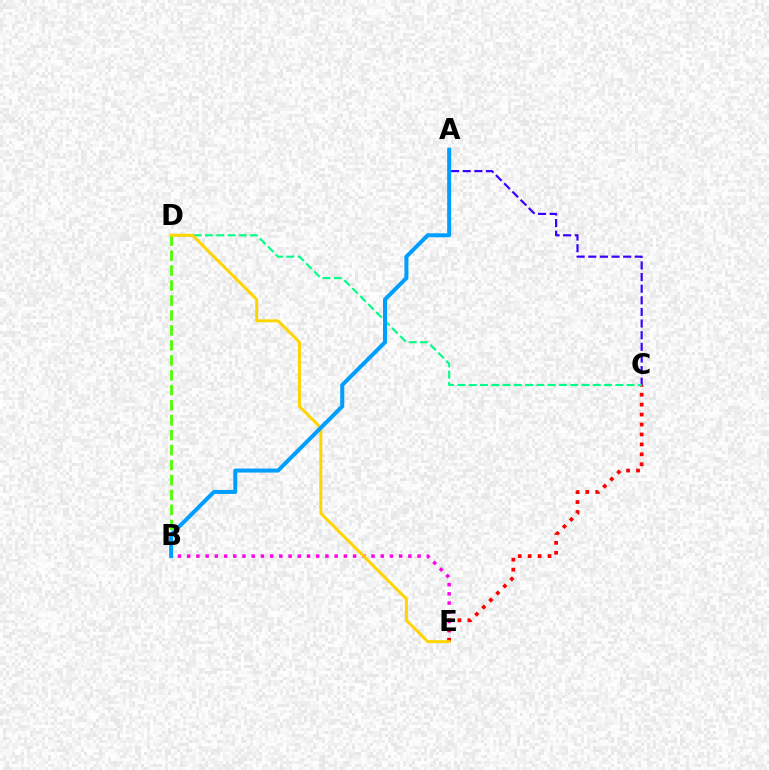{('B', 'E'): [{'color': '#ff00ed', 'line_style': 'dotted', 'thickness': 2.5}], ('A', 'C'): [{'color': '#3700ff', 'line_style': 'dashed', 'thickness': 1.58}], ('C', 'E'): [{'color': '#ff0000', 'line_style': 'dotted', 'thickness': 2.7}], ('B', 'D'): [{'color': '#4fff00', 'line_style': 'dashed', 'thickness': 2.03}], ('C', 'D'): [{'color': '#00ff86', 'line_style': 'dashed', 'thickness': 1.53}], ('D', 'E'): [{'color': '#ffd500', 'line_style': 'solid', 'thickness': 2.14}], ('A', 'B'): [{'color': '#009eff', 'line_style': 'solid', 'thickness': 2.88}]}